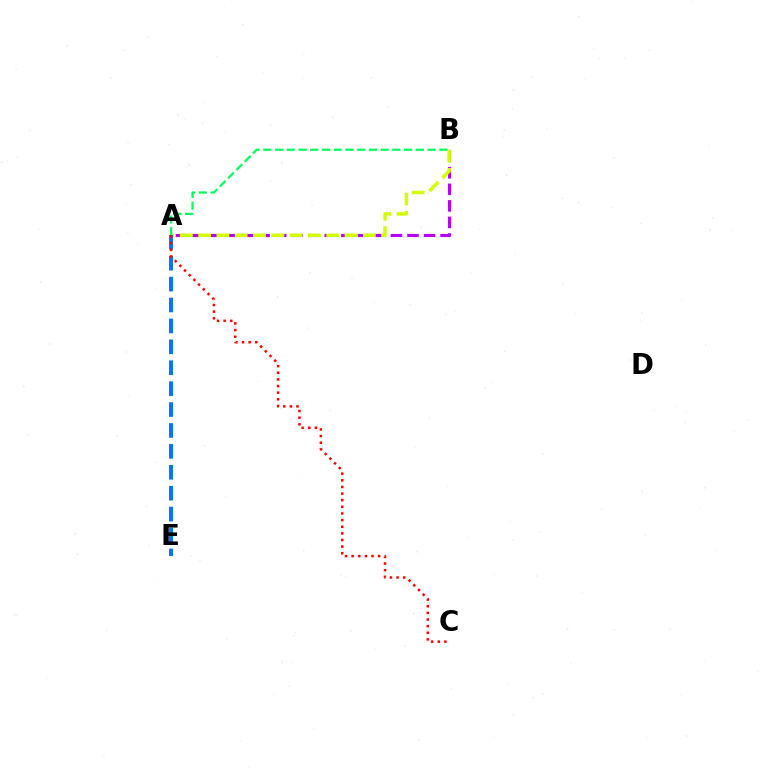{('A', 'B'): [{'color': '#b900ff', 'line_style': 'dashed', 'thickness': 2.25}, {'color': '#d1ff00', 'line_style': 'dashed', 'thickness': 2.49}, {'color': '#00ff5c', 'line_style': 'dashed', 'thickness': 1.59}], ('A', 'E'): [{'color': '#0074ff', 'line_style': 'dashed', 'thickness': 2.84}], ('A', 'C'): [{'color': '#ff0000', 'line_style': 'dotted', 'thickness': 1.8}]}